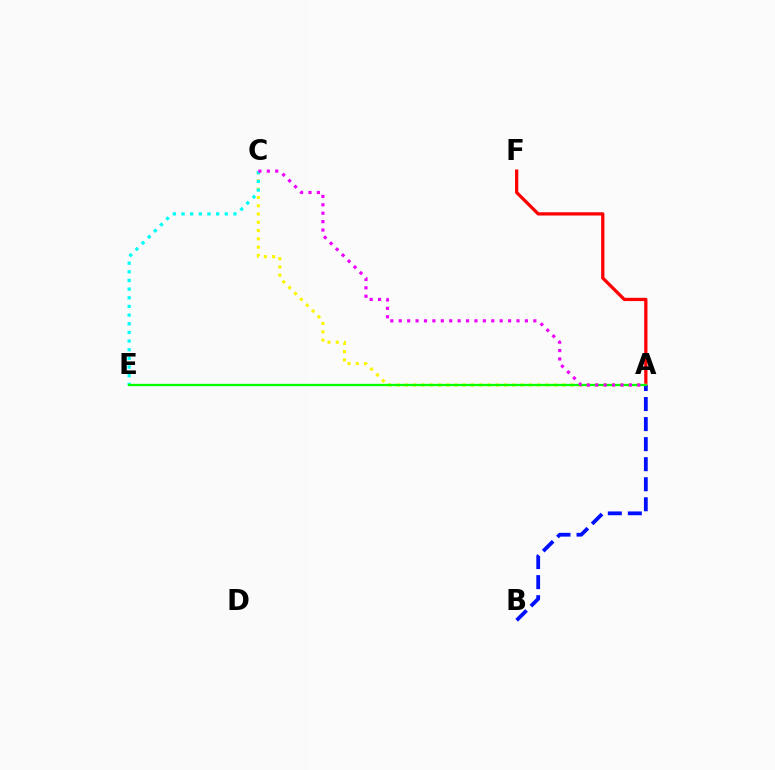{('A', 'F'): [{'color': '#ff0000', 'line_style': 'solid', 'thickness': 2.35}], ('A', 'C'): [{'color': '#fcf500', 'line_style': 'dotted', 'thickness': 2.25}, {'color': '#ee00ff', 'line_style': 'dotted', 'thickness': 2.29}], ('C', 'E'): [{'color': '#00fff6', 'line_style': 'dotted', 'thickness': 2.35}], ('A', 'B'): [{'color': '#0010ff', 'line_style': 'dashed', 'thickness': 2.72}], ('A', 'E'): [{'color': '#08ff00', 'line_style': 'solid', 'thickness': 1.65}]}